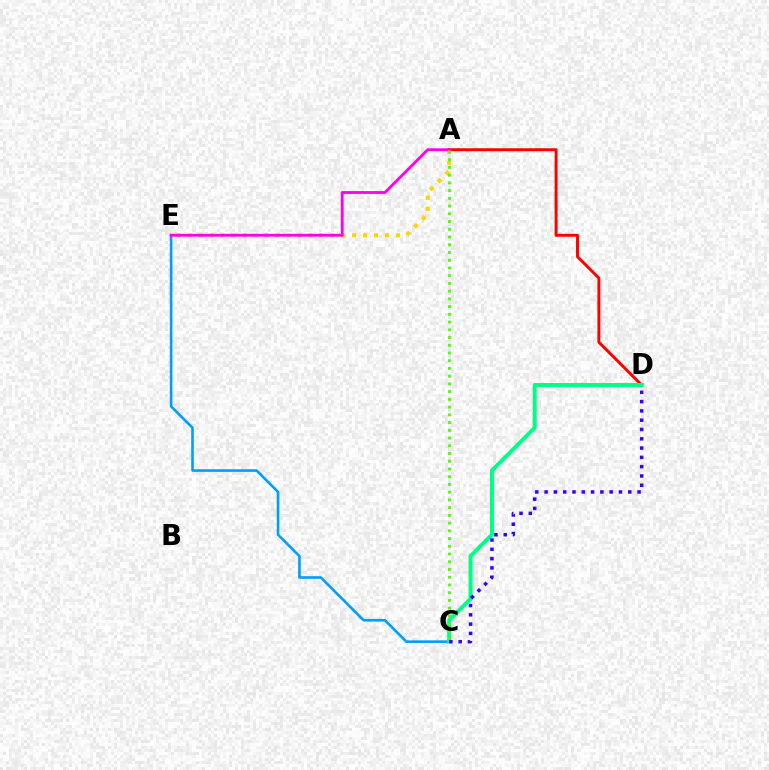{('C', 'E'): [{'color': '#009eff', 'line_style': 'solid', 'thickness': 1.88}], ('A', 'E'): [{'color': '#ffd500', 'line_style': 'dotted', 'thickness': 2.98}, {'color': '#ff00ed', 'line_style': 'solid', 'thickness': 2.04}], ('A', 'D'): [{'color': '#ff0000', 'line_style': 'solid', 'thickness': 2.12}], ('C', 'D'): [{'color': '#00ff86', 'line_style': 'solid', 'thickness': 2.86}, {'color': '#3700ff', 'line_style': 'dotted', 'thickness': 2.53}], ('A', 'C'): [{'color': '#4fff00', 'line_style': 'dotted', 'thickness': 2.1}]}